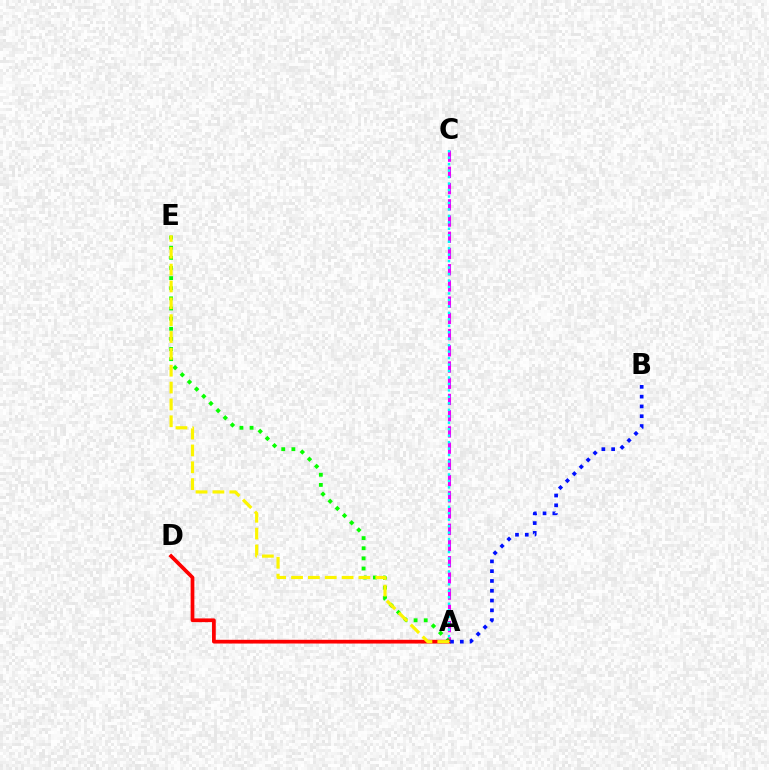{('A', 'C'): [{'color': '#ee00ff', 'line_style': 'dashed', 'thickness': 2.2}, {'color': '#00fff6', 'line_style': 'dotted', 'thickness': 1.76}], ('A', 'E'): [{'color': '#08ff00', 'line_style': 'dotted', 'thickness': 2.75}, {'color': '#fcf500', 'line_style': 'dashed', 'thickness': 2.29}], ('A', 'D'): [{'color': '#ff0000', 'line_style': 'solid', 'thickness': 2.68}], ('A', 'B'): [{'color': '#0010ff', 'line_style': 'dotted', 'thickness': 2.66}]}